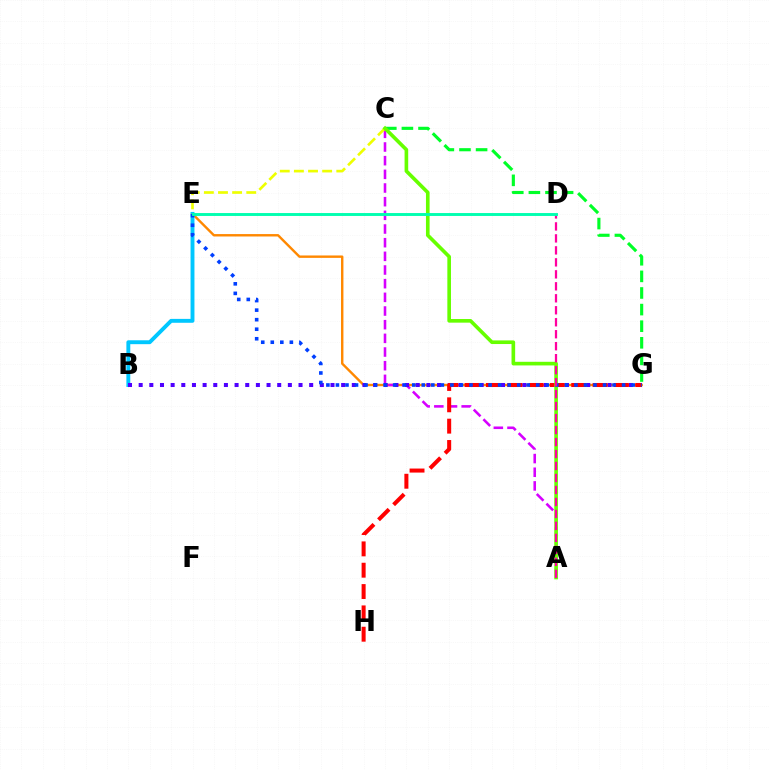{('E', 'G'): [{'color': '#ff8800', 'line_style': 'solid', 'thickness': 1.73}, {'color': '#003fff', 'line_style': 'dotted', 'thickness': 2.59}], ('B', 'E'): [{'color': '#00c7ff', 'line_style': 'solid', 'thickness': 2.8}], ('A', 'C'): [{'color': '#d600ff', 'line_style': 'dashed', 'thickness': 1.86}, {'color': '#66ff00', 'line_style': 'solid', 'thickness': 2.62}], ('C', 'E'): [{'color': '#eeff00', 'line_style': 'dashed', 'thickness': 1.92}], ('B', 'G'): [{'color': '#4f00ff', 'line_style': 'dotted', 'thickness': 2.9}], ('G', 'H'): [{'color': '#ff0000', 'line_style': 'dashed', 'thickness': 2.9}], ('C', 'G'): [{'color': '#00ff27', 'line_style': 'dashed', 'thickness': 2.26}], ('A', 'D'): [{'color': '#ff00a0', 'line_style': 'dashed', 'thickness': 1.63}], ('D', 'E'): [{'color': '#00ffaf', 'line_style': 'solid', 'thickness': 2.1}]}